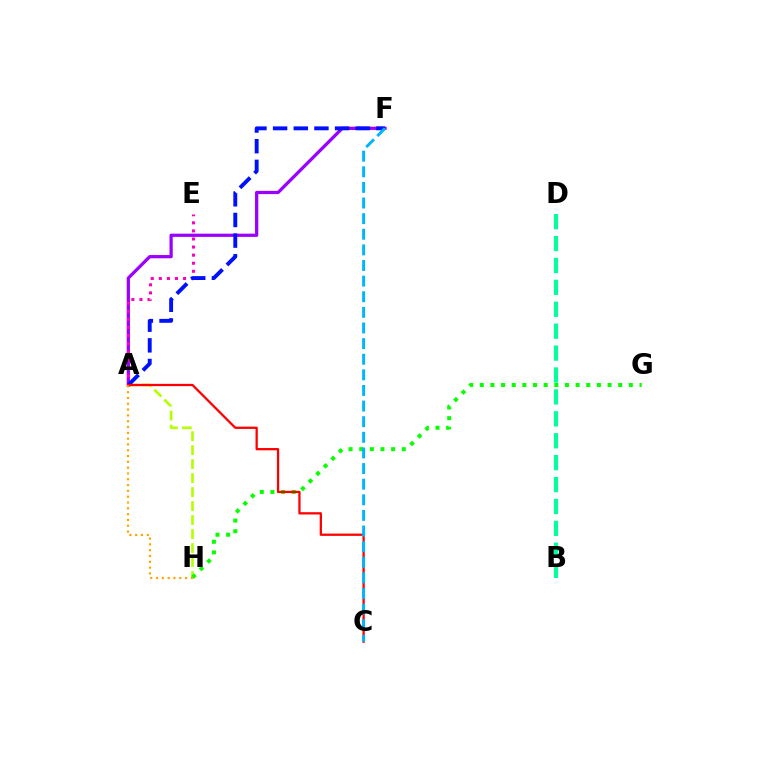{('A', 'H'): [{'color': '#b3ff00', 'line_style': 'dashed', 'thickness': 1.9}, {'color': '#ffa500', 'line_style': 'dotted', 'thickness': 1.58}], ('A', 'F'): [{'color': '#9b00ff', 'line_style': 'solid', 'thickness': 2.34}, {'color': '#0010ff', 'line_style': 'dashed', 'thickness': 2.81}], ('A', 'E'): [{'color': '#ff00bd', 'line_style': 'dotted', 'thickness': 2.19}], ('G', 'H'): [{'color': '#08ff00', 'line_style': 'dotted', 'thickness': 2.89}], ('A', 'C'): [{'color': '#ff0000', 'line_style': 'solid', 'thickness': 1.64}], ('C', 'F'): [{'color': '#00b5ff', 'line_style': 'dashed', 'thickness': 2.12}], ('B', 'D'): [{'color': '#00ff9d', 'line_style': 'dashed', 'thickness': 2.98}]}